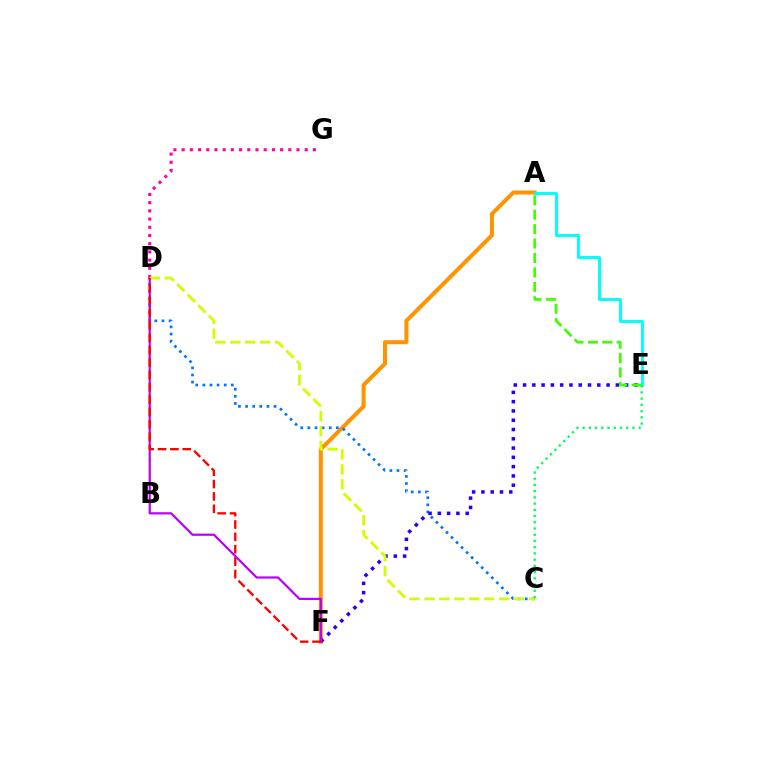{('A', 'F'): [{'color': '#ff9400', 'line_style': 'solid', 'thickness': 2.89}], ('C', 'D'): [{'color': '#0074ff', 'line_style': 'dotted', 'thickness': 1.93}, {'color': '#d1ff00', 'line_style': 'dashed', 'thickness': 2.03}], ('E', 'F'): [{'color': '#2500ff', 'line_style': 'dotted', 'thickness': 2.52}], ('A', 'E'): [{'color': '#00fff6', 'line_style': 'solid', 'thickness': 2.1}, {'color': '#3dff00', 'line_style': 'dashed', 'thickness': 1.96}], ('D', 'F'): [{'color': '#b900ff', 'line_style': 'solid', 'thickness': 1.59}, {'color': '#ff0000', 'line_style': 'dashed', 'thickness': 1.68}], ('D', 'G'): [{'color': '#ff00ac', 'line_style': 'dotted', 'thickness': 2.23}], ('C', 'E'): [{'color': '#00ff5c', 'line_style': 'dotted', 'thickness': 1.69}]}